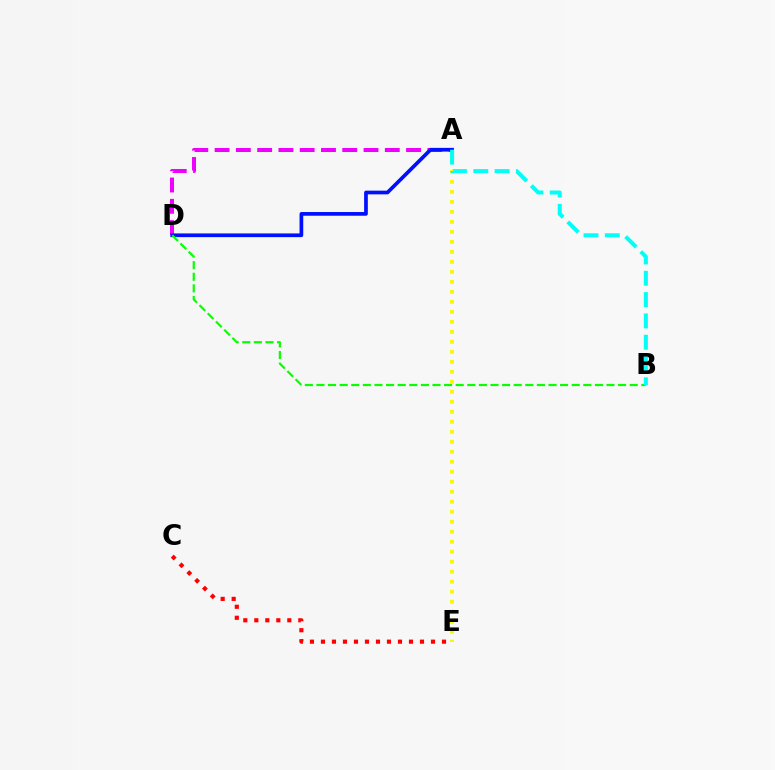{('C', 'E'): [{'color': '#ff0000', 'line_style': 'dotted', 'thickness': 2.99}], ('A', 'D'): [{'color': '#ee00ff', 'line_style': 'dashed', 'thickness': 2.89}, {'color': '#0010ff', 'line_style': 'solid', 'thickness': 2.67}], ('A', 'E'): [{'color': '#fcf500', 'line_style': 'dotted', 'thickness': 2.72}], ('B', 'D'): [{'color': '#08ff00', 'line_style': 'dashed', 'thickness': 1.58}], ('A', 'B'): [{'color': '#00fff6', 'line_style': 'dashed', 'thickness': 2.9}]}